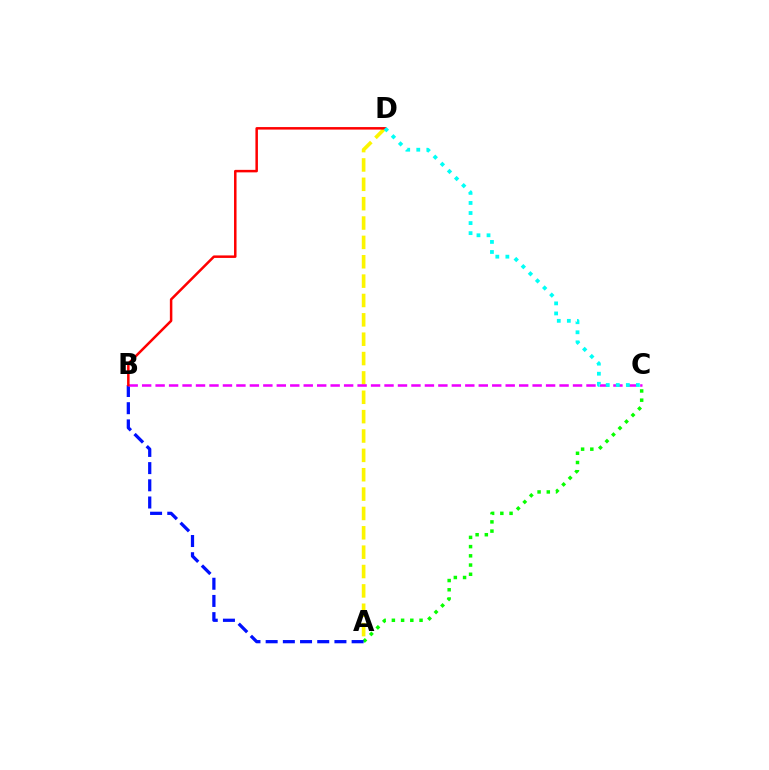{('A', 'D'): [{'color': '#fcf500', 'line_style': 'dashed', 'thickness': 2.63}], ('A', 'C'): [{'color': '#08ff00', 'line_style': 'dotted', 'thickness': 2.51}], ('A', 'B'): [{'color': '#0010ff', 'line_style': 'dashed', 'thickness': 2.34}], ('B', 'C'): [{'color': '#ee00ff', 'line_style': 'dashed', 'thickness': 1.83}], ('B', 'D'): [{'color': '#ff0000', 'line_style': 'solid', 'thickness': 1.8}], ('C', 'D'): [{'color': '#00fff6', 'line_style': 'dotted', 'thickness': 2.73}]}